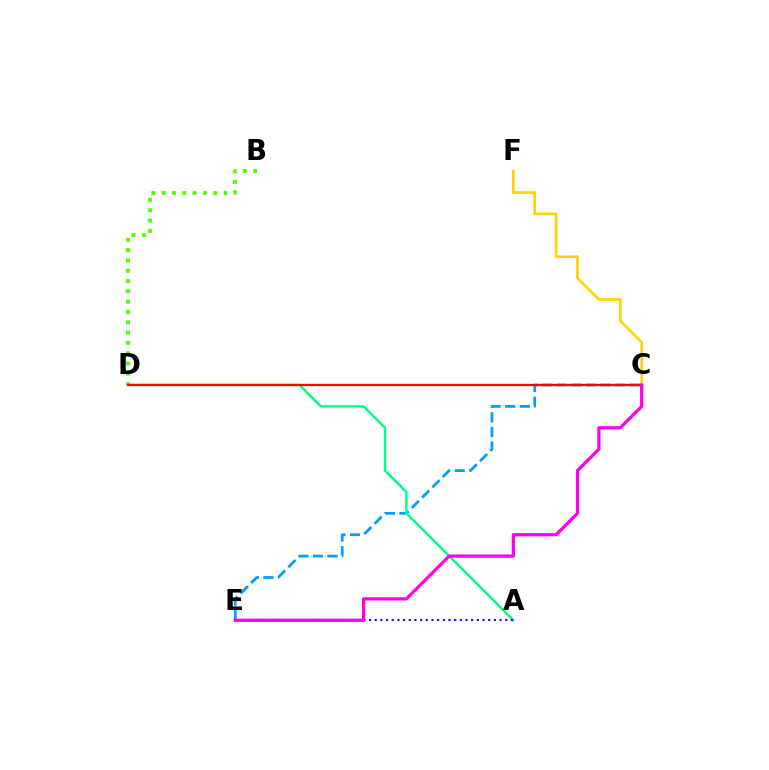{('C', 'E'): [{'color': '#009eff', 'line_style': 'dashed', 'thickness': 1.98}, {'color': '#ff00ed', 'line_style': 'solid', 'thickness': 2.33}], ('B', 'D'): [{'color': '#4fff00', 'line_style': 'dotted', 'thickness': 2.8}], ('A', 'D'): [{'color': '#00ff86', 'line_style': 'solid', 'thickness': 1.73}], ('C', 'D'): [{'color': '#ff0000', 'line_style': 'solid', 'thickness': 1.67}], ('C', 'F'): [{'color': '#ffd500', 'line_style': 'solid', 'thickness': 1.92}], ('A', 'E'): [{'color': '#3700ff', 'line_style': 'dotted', 'thickness': 1.54}]}